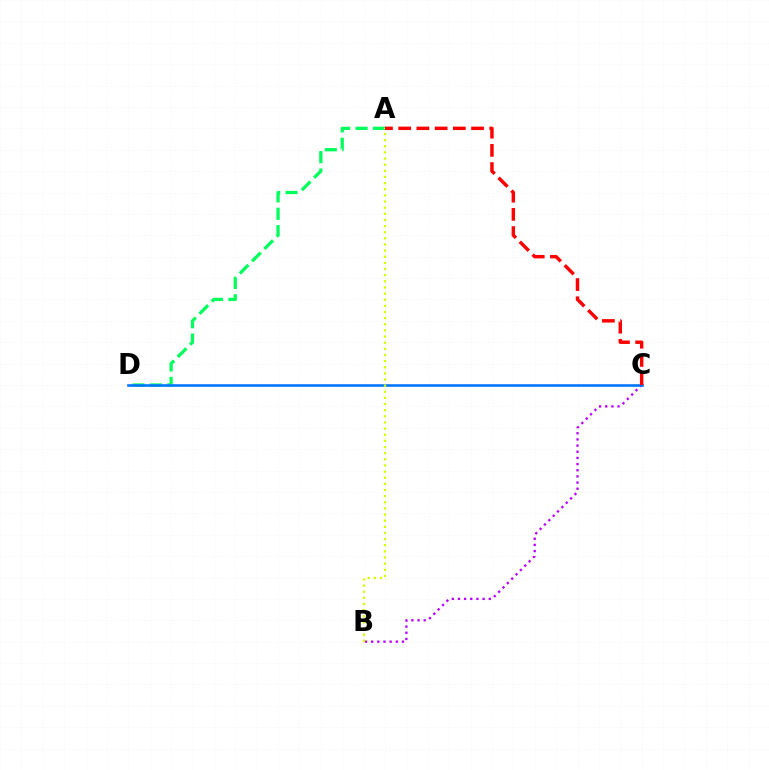{('A', 'D'): [{'color': '#00ff5c', 'line_style': 'dashed', 'thickness': 2.36}], ('B', 'C'): [{'color': '#b900ff', 'line_style': 'dotted', 'thickness': 1.67}], ('C', 'D'): [{'color': '#0074ff', 'line_style': 'solid', 'thickness': 1.86}], ('A', 'B'): [{'color': '#d1ff00', 'line_style': 'dotted', 'thickness': 1.67}], ('A', 'C'): [{'color': '#ff0000', 'line_style': 'dashed', 'thickness': 2.47}]}